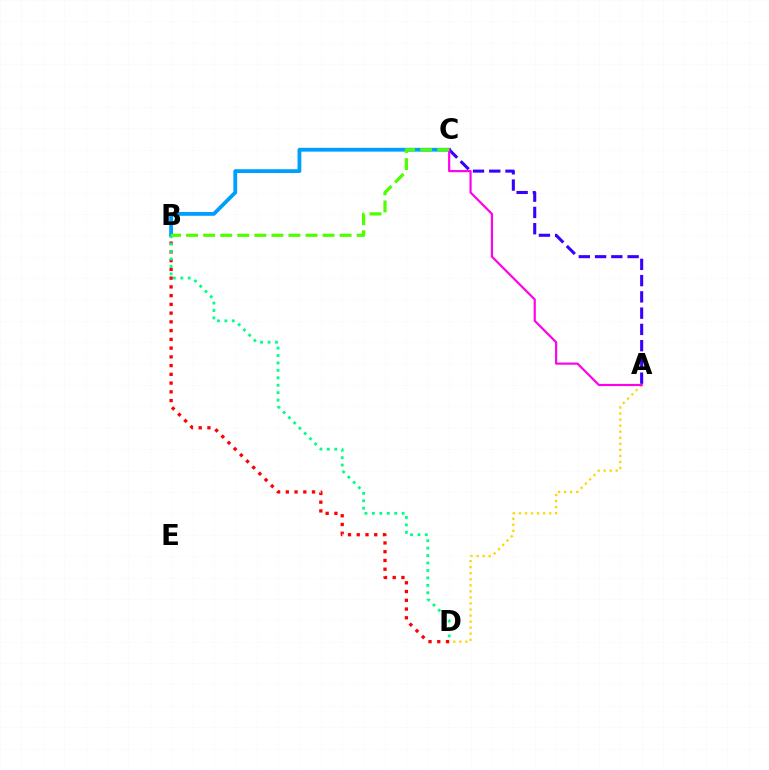{('B', 'D'): [{'color': '#ff0000', 'line_style': 'dotted', 'thickness': 2.38}, {'color': '#00ff86', 'line_style': 'dotted', 'thickness': 2.02}], ('A', 'D'): [{'color': '#ffd500', 'line_style': 'dotted', 'thickness': 1.64}], ('B', 'C'): [{'color': '#009eff', 'line_style': 'solid', 'thickness': 2.74}, {'color': '#4fff00', 'line_style': 'dashed', 'thickness': 2.32}], ('A', 'C'): [{'color': '#3700ff', 'line_style': 'dashed', 'thickness': 2.21}, {'color': '#ff00ed', 'line_style': 'solid', 'thickness': 1.56}]}